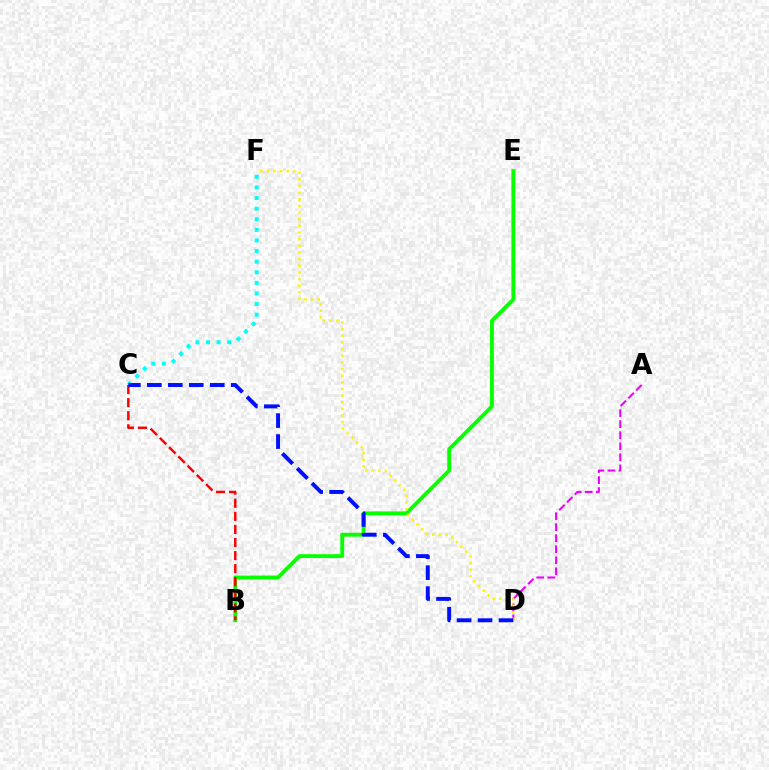{('A', 'D'): [{'color': '#ee00ff', 'line_style': 'dashed', 'thickness': 1.5}], ('B', 'E'): [{'color': '#08ff00', 'line_style': 'solid', 'thickness': 2.78}], ('D', 'F'): [{'color': '#fcf500', 'line_style': 'dotted', 'thickness': 1.8}], ('B', 'C'): [{'color': '#ff0000', 'line_style': 'dashed', 'thickness': 1.78}], ('C', 'F'): [{'color': '#00fff6', 'line_style': 'dotted', 'thickness': 2.88}], ('C', 'D'): [{'color': '#0010ff', 'line_style': 'dashed', 'thickness': 2.85}]}